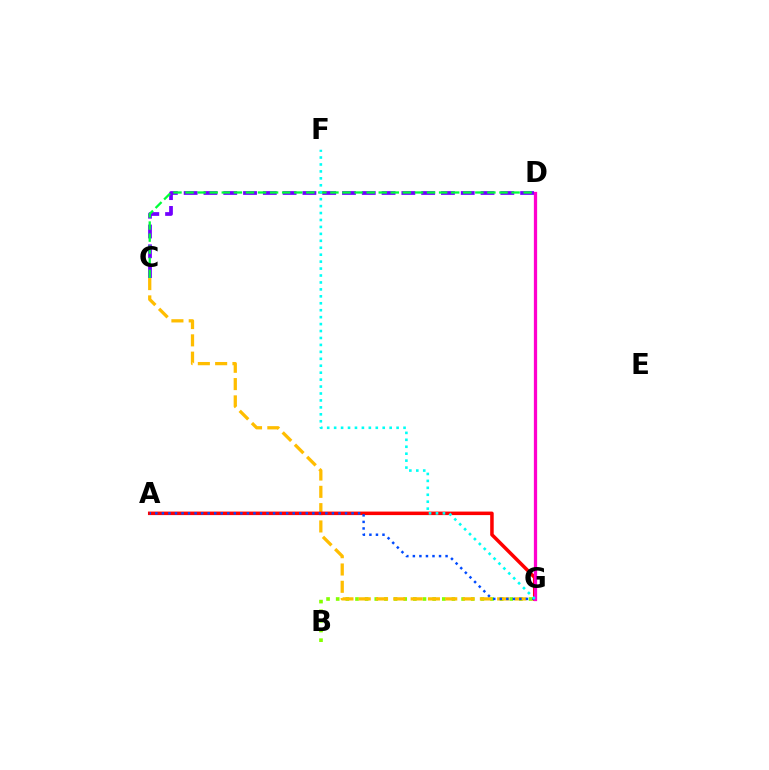{('B', 'G'): [{'color': '#84ff00', 'line_style': 'dotted', 'thickness': 2.62}], ('C', 'G'): [{'color': '#ffbd00', 'line_style': 'dashed', 'thickness': 2.35}], ('C', 'D'): [{'color': '#7200ff', 'line_style': 'dashed', 'thickness': 2.69}, {'color': '#00ff39', 'line_style': 'dashed', 'thickness': 1.64}], ('A', 'G'): [{'color': '#ff0000', 'line_style': 'solid', 'thickness': 2.53}, {'color': '#004bff', 'line_style': 'dotted', 'thickness': 1.78}], ('D', 'G'): [{'color': '#ff00cf', 'line_style': 'solid', 'thickness': 2.35}], ('F', 'G'): [{'color': '#00fff6', 'line_style': 'dotted', 'thickness': 1.89}]}